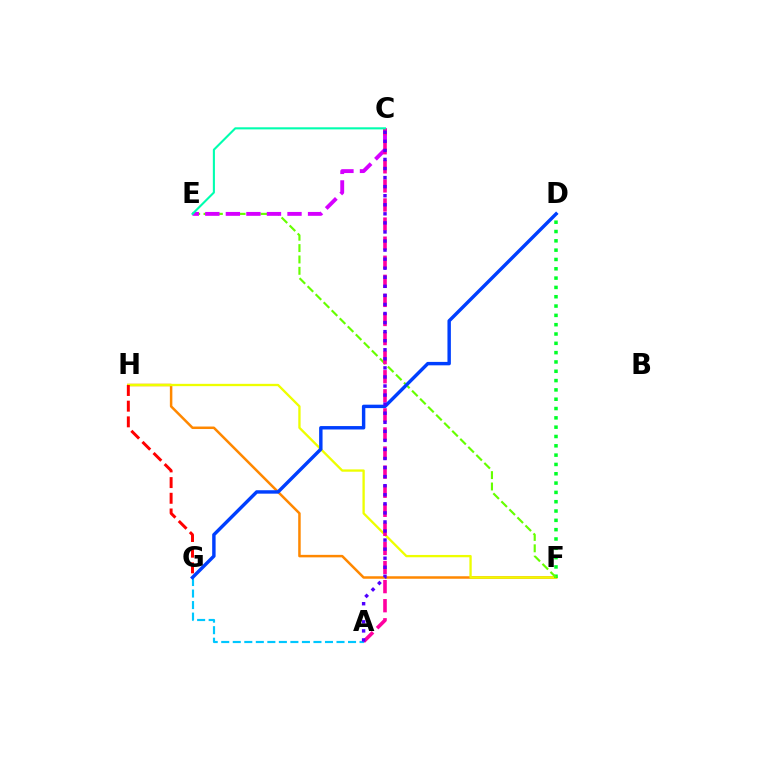{('F', 'H'): [{'color': '#ff8800', 'line_style': 'solid', 'thickness': 1.8}, {'color': '#eeff00', 'line_style': 'solid', 'thickness': 1.67}], ('D', 'F'): [{'color': '#00ff27', 'line_style': 'dotted', 'thickness': 2.53}], ('E', 'F'): [{'color': '#66ff00', 'line_style': 'dashed', 'thickness': 1.54}], ('G', 'H'): [{'color': '#ff0000', 'line_style': 'dashed', 'thickness': 2.13}], ('C', 'E'): [{'color': '#d600ff', 'line_style': 'dashed', 'thickness': 2.79}, {'color': '#00ffaf', 'line_style': 'solid', 'thickness': 1.51}], ('A', 'C'): [{'color': '#ff00a0', 'line_style': 'dashed', 'thickness': 2.59}, {'color': '#4f00ff', 'line_style': 'dotted', 'thickness': 2.46}], ('A', 'G'): [{'color': '#00c7ff', 'line_style': 'dashed', 'thickness': 1.57}], ('D', 'G'): [{'color': '#003fff', 'line_style': 'solid', 'thickness': 2.46}]}